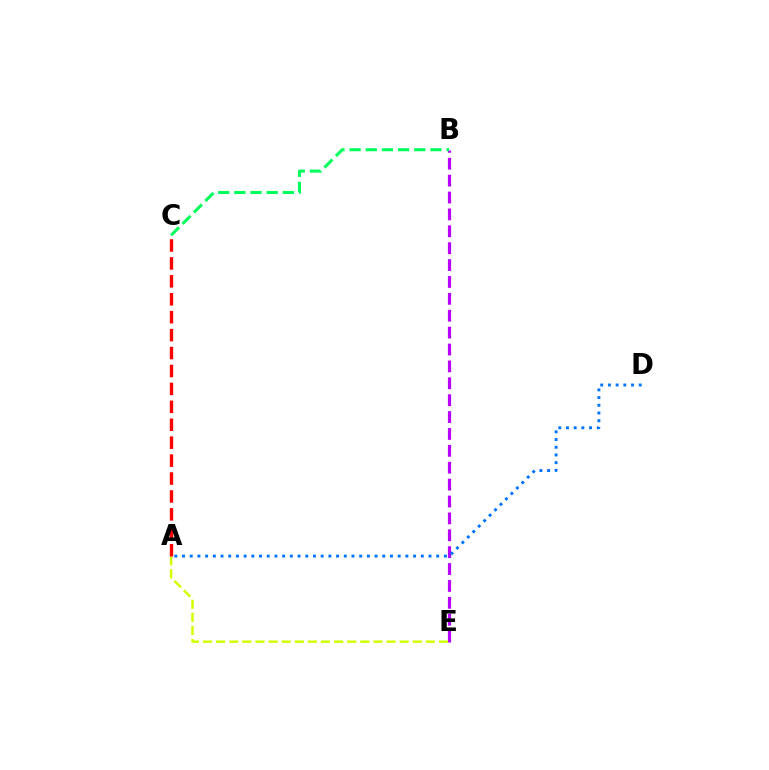{('B', 'E'): [{'color': '#b900ff', 'line_style': 'dashed', 'thickness': 2.29}], ('A', 'E'): [{'color': '#d1ff00', 'line_style': 'dashed', 'thickness': 1.78}], ('A', 'C'): [{'color': '#ff0000', 'line_style': 'dashed', 'thickness': 2.44}], ('A', 'D'): [{'color': '#0074ff', 'line_style': 'dotted', 'thickness': 2.09}], ('B', 'C'): [{'color': '#00ff5c', 'line_style': 'dashed', 'thickness': 2.2}]}